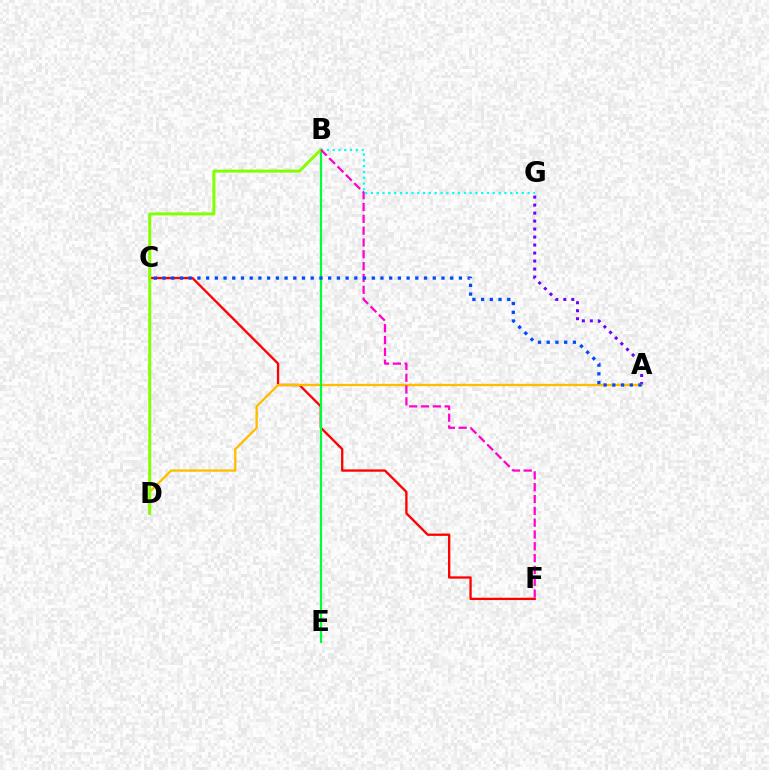{('A', 'G'): [{'color': '#7200ff', 'line_style': 'dotted', 'thickness': 2.17}], ('C', 'F'): [{'color': '#ff0000', 'line_style': 'solid', 'thickness': 1.66}], ('A', 'D'): [{'color': '#ffbd00', 'line_style': 'solid', 'thickness': 1.68}], ('B', 'E'): [{'color': '#00ff39', 'line_style': 'solid', 'thickness': 1.6}], ('B', 'D'): [{'color': '#84ff00', 'line_style': 'solid', 'thickness': 2.16}], ('B', 'G'): [{'color': '#00fff6', 'line_style': 'dotted', 'thickness': 1.58}], ('B', 'F'): [{'color': '#ff00cf', 'line_style': 'dashed', 'thickness': 1.61}], ('A', 'C'): [{'color': '#004bff', 'line_style': 'dotted', 'thickness': 2.37}]}